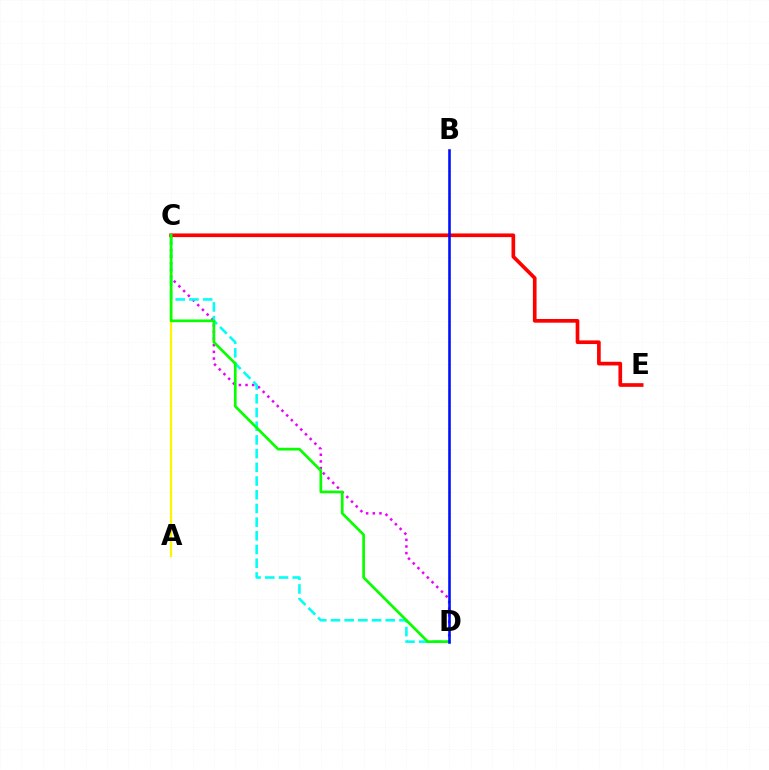{('C', 'D'): [{'color': '#ee00ff', 'line_style': 'dotted', 'thickness': 1.81}, {'color': '#00fff6', 'line_style': 'dashed', 'thickness': 1.86}, {'color': '#08ff00', 'line_style': 'solid', 'thickness': 1.95}], ('A', 'C'): [{'color': '#fcf500', 'line_style': 'solid', 'thickness': 1.63}], ('C', 'E'): [{'color': '#ff0000', 'line_style': 'solid', 'thickness': 2.64}], ('B', 'D'): [{'color': '#0010ff', 'line_style': 'solid', 'thickness': 1.87}]}